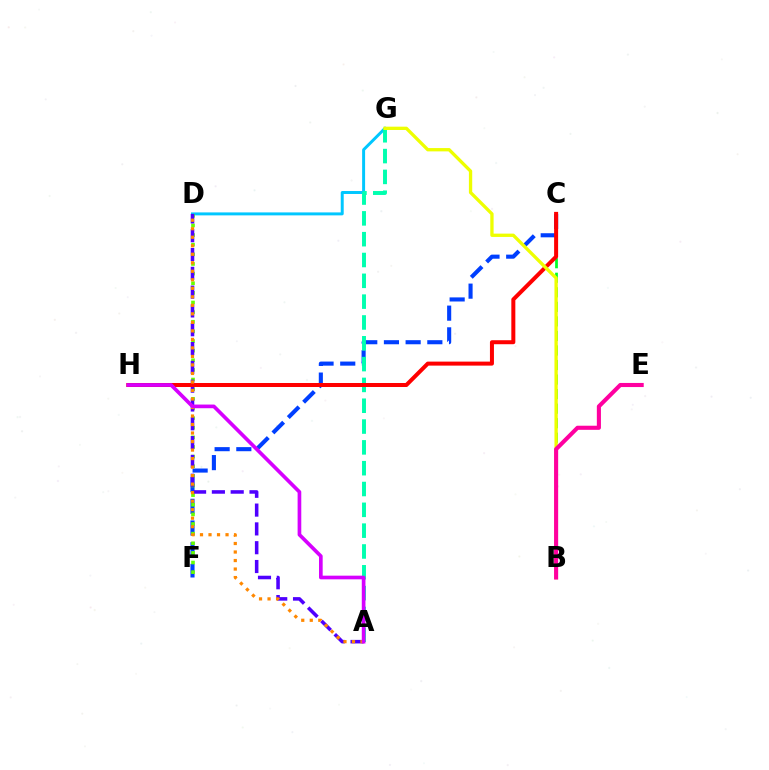{('C', 'F'): [{'color': '#003fff', 'line_style': 'dashed', 'thickness': 2.95}], ('D', 'G'): [{'color': '#00c7ff', 'line_style': 'solid', 'thickness': 2.13}], ('A', 'G'): [{'color': '#00ffaf', 'line_style': 'dashed', 'thickness': 2.83}], ('B', 'C'): [{'color': '#00ff27', 'line_style': 'dashed', 'thickness': 1.98}], ('D', 'F'): [{'color': '#66ff00', 'line_style': 'dotted', 'thickness': 2.62}], ('A', 'D'): [{'color': '#4f00ff', 'line_style': 'dashed', 'thickness': 2.56}, {'color': '#ff8800', 'line_style': 'dotted', 'thickness': 2.31}], ('C', 'H'): [{'color': '#ff0000', 'line_style': 'solid', 'thickness': 2.88}], ('A', 'H'): [{'color': '#d600ff', 'line_style': 'solid', 'thickness': 2.64}], ('B', 'G'): [{'color': '#eeff00', 'line_style': 'solid', 'thickness': 2.39}], ('B', 'E'): [{'color': '#ff00a0', 'line_style': 'solid', 'thickness': 2.95}]}